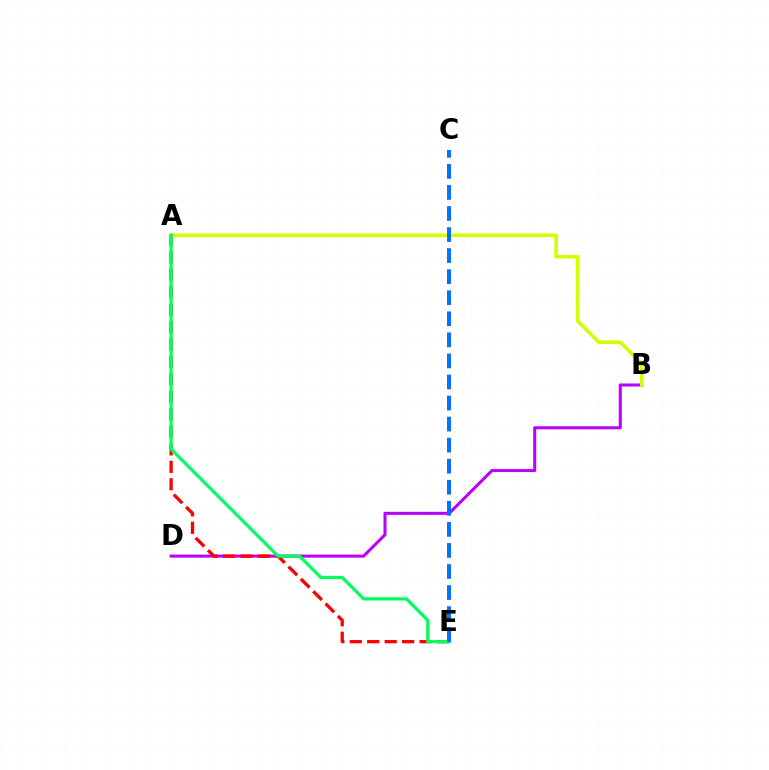{('B', 'D'): [{'color': '#b900ff', 'line_style': 'solid', 'thickness': 2.19}], ('A', 'E'): [{'color': '#ff0000', 'line_style': 'dashed', 'thickness': 2.37}, {'color': '#00ff5c', 'line_style': 'solid', 'thickness': 2.32}], ('A', 'B'): [{'color': '#d1ff00', 'line_style': 'solid', 'thickness': 2.57}], ('C', 'E'): [{'color': '#0074ff', 'line_style': 'dashed', 'thickness': 2.86}]}